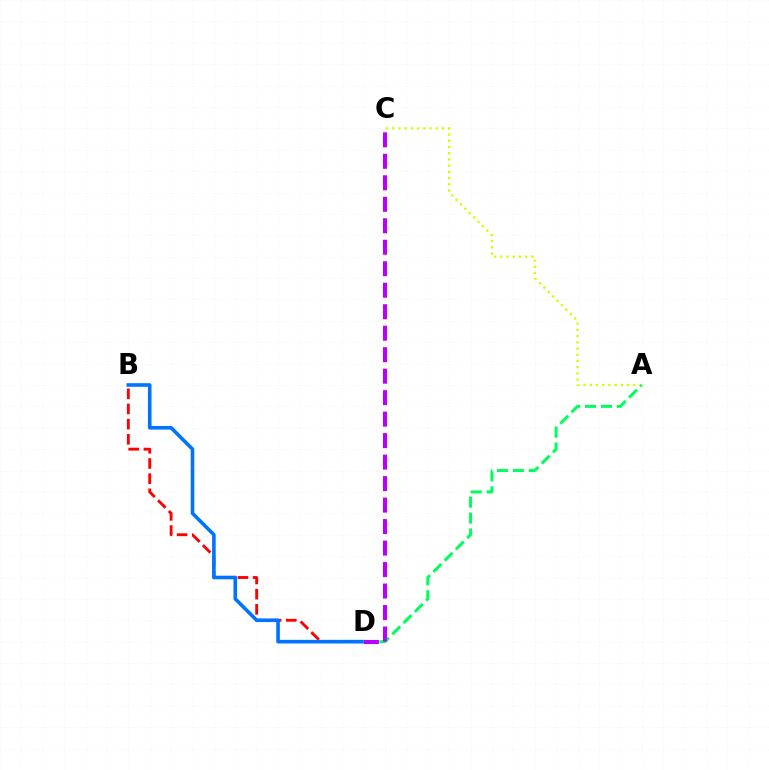{('B', 'D'): [{'color': '#ff0000', 'line_style': 'dashed', 'thickness': 2.06}, {'color': '#0074ff', 'line_style': 'solid', 'thickness': 2.6}], ('A', 'C'): [{'color': '#d1ff00', 'line_style': 'dotted', 'thickness': 1.69}], ('A', 'D'): [{'color': '#00ff5c', 'line_style': 'dashed', 'thickness': 2.16}], ('C', 'D'): [{'color': '#b900ff', 'line_style': 'dashed', 'thickness': 2.92}]}